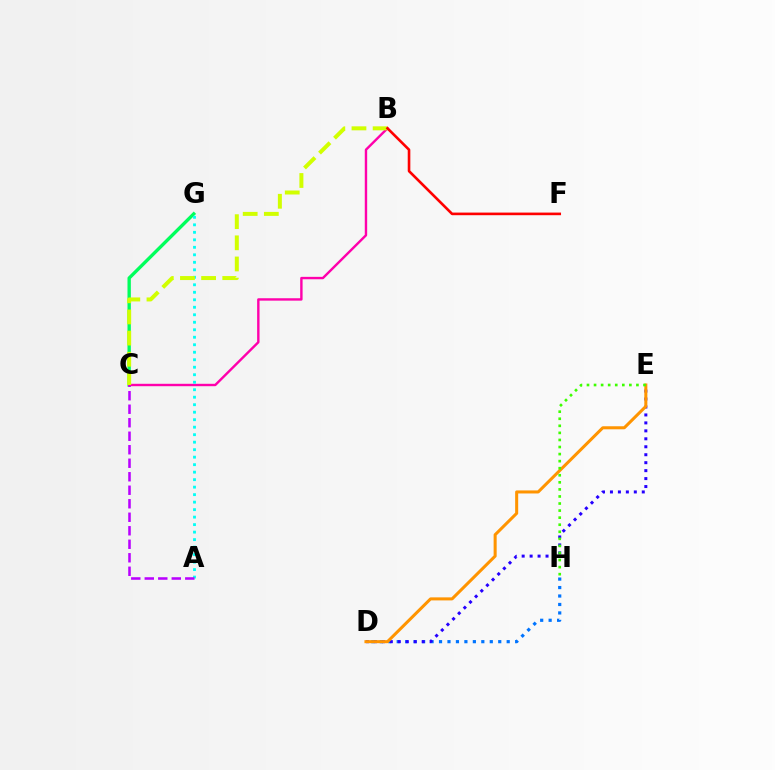{('C', 'G'): [{'color': '#00ff5c', 'line_style': 'solid', 'thickness': 2.42}], ('B', 'C'): [{'color': '#ff00ac', 'line_style': 'solid', 'thickness': 1.73}, {'color': '#d1ff00', 'line_style': 'dashed', 'thickness': 2.87}], ('A', 'G'): [{'color': '#00fff6', 'line_style': 'dotted', 'thickness': 2.04}], ('D', 'H'): [{'color': '#0074ff', 'line_style': 'dotted', 'thickness': 2.3}], ('A', 'C'): [{'color': '#b900ff', 'line_style': 'dashed', 'thickness': 1.83}], ('D', 'E'): [{'color': '#2500ff', 'line_style': 'dotted', 'thickness': 2.16}, {'color': '#ff9400', 'line_style': 'solid', 'thickness': 2.19}], ('B', 'F'): [{'color': '#ff0000', 'line_style': 'solid', 'thickness': 1.89}], ('E', 'H'): [{'color': '#3dff00', 'line_style': 'dotted', 'thickness': 1.92}]}